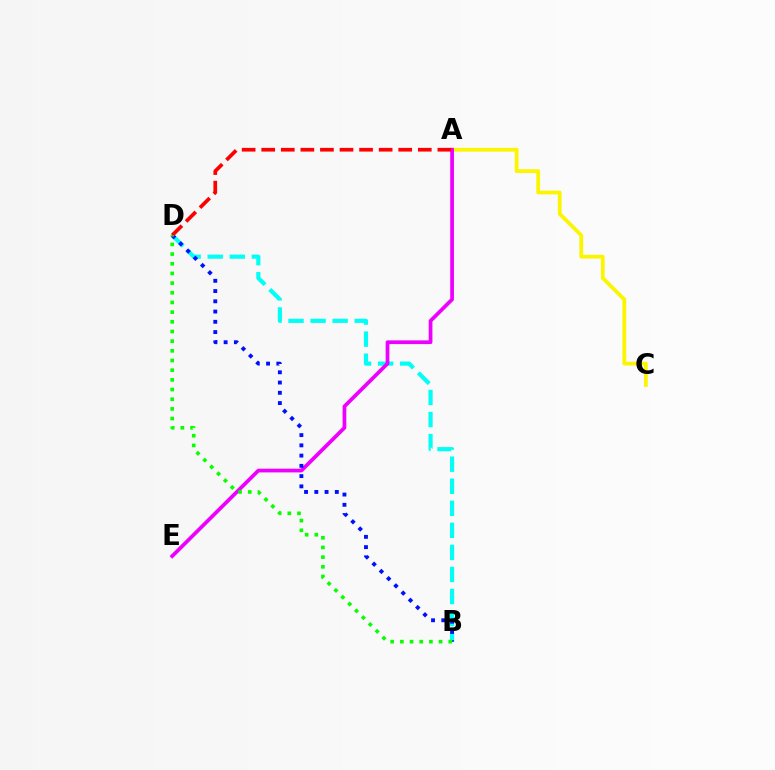{('B', 'D'): [{'color': '#00fff6', 'line_style': 'dashed', 'thickness': 3.0}, {'color': '#0010ff', 'line_style': 'dotted', 'thickness': 2.79}, {'color': '#08ff00', 'line_style': 'dotted', 'thickness': 2.63}], ('A', 'C'): [{'color': '#fcf500', 'line_style': 'solid', 'thickness': 2.72}], ('A', 'E'): [{'color': '#ee00ff', 'line_style': 'solid', 'thickness': 2.68}], ('A', 'D'): [{'color': '#ff0000', 'line_style': 'dashed', 'thickness': 2.66}]}